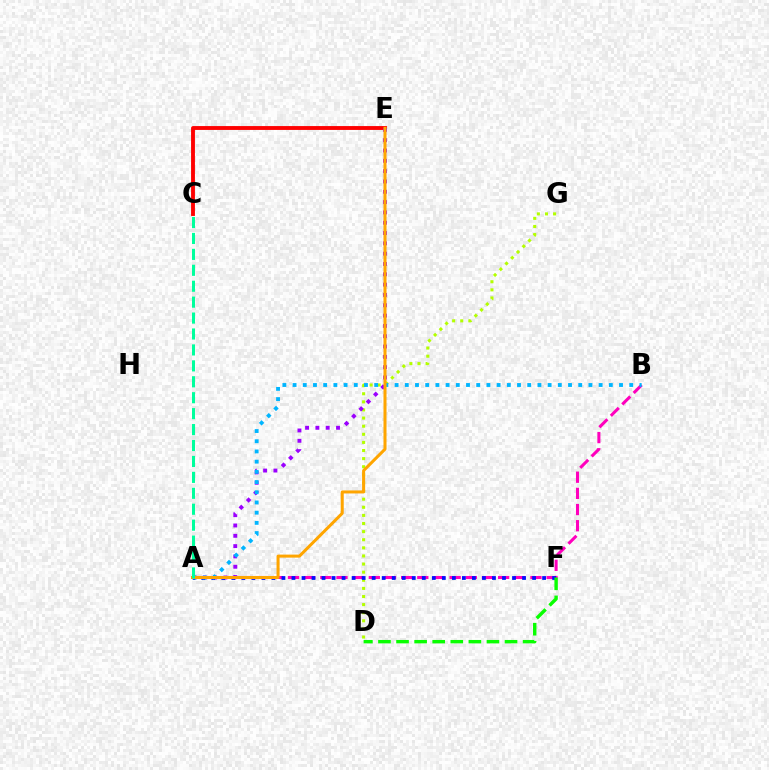{('A', 'B'): [{'color': '#ff00bd', 'line_style': 'dashed', 'thickness': 2.2}, {'color': '#00b5ff', 'line_style': 'dotted', 'thickness': 2.77}], ('D', 'G'): [{'color': '#b3ff00', 'line_style': 'dotted', 'thickness': 2.2}], ('C', 'E'): [{'color': '#ff0000', 'line_style': 'solid', 'thickness': 2.79}], ('A', 'E'): [{'color': '#9b00ff', 'line_style': 'dotted', 'thickness': 2.8}, {'color': '#ffa500', 'line_style': 'solid', 'thickness': 2.18}], ('A', 'F'): [{'color': '#0010ff', 'line_style': 'dotted', 'thickness': 2.72}], ('D', 'F'): [{'color': '#08ff00', 'line_style': 'dashed', 'thickness': 2.46}], ('A', 'C'): [{'color': '#00ff9d', 'line_style': 'dashed', 'thickness': 2.16}]}